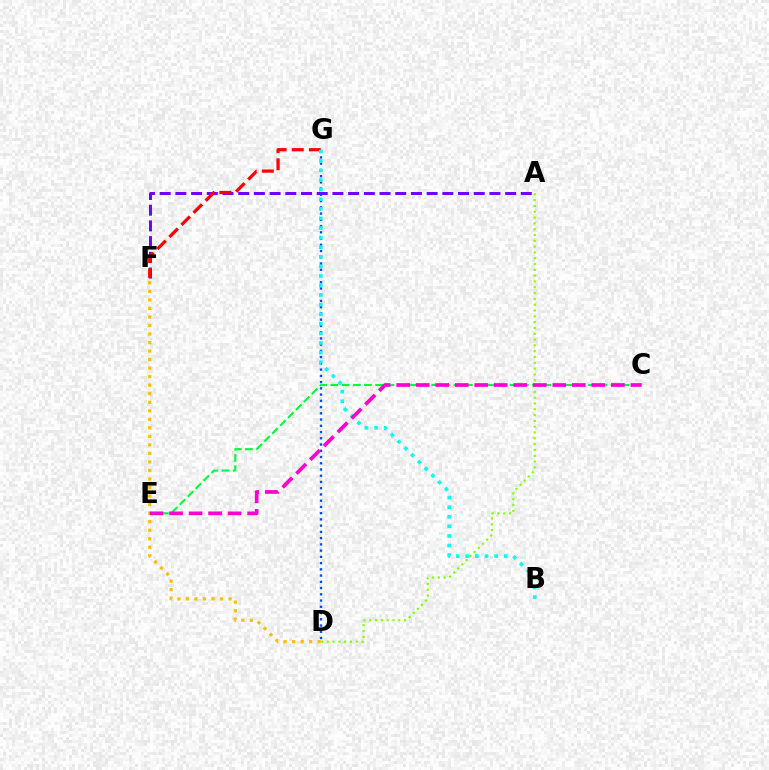{('A', 'F'): [{'color': '#7200ff', 'line_style': 'dashed', 'thickness': 2.13}], ('D', 'G'): [{'color': '#004bff', 'line_style': 'dotted', 'thickness': 1.7}], ('F', 'G'): [{'color': '#ff0000', 'line_style': 'dashed', 'thickness': 2.32}], ('A', 'D'): [{'color': '#84ff00', 'line_style': 'dotted', 'thickness': 1.58}], ('C', 'E'): [{'color': '#00ff39', 'line_style': 'dashed', 'thickness': 1.52}, {'color': '#ff00cf', 'line_style': 'dashed', 'thickness': 2.65}], ('D', 'F'): [{'color': '#ffbd00', 'line_style': 'dotted', 'thickness': 2.32}], ('B', 'G'): [{'color': '#00fff6', 'line_style': 'dotted', 'thickness': 2.6}]}